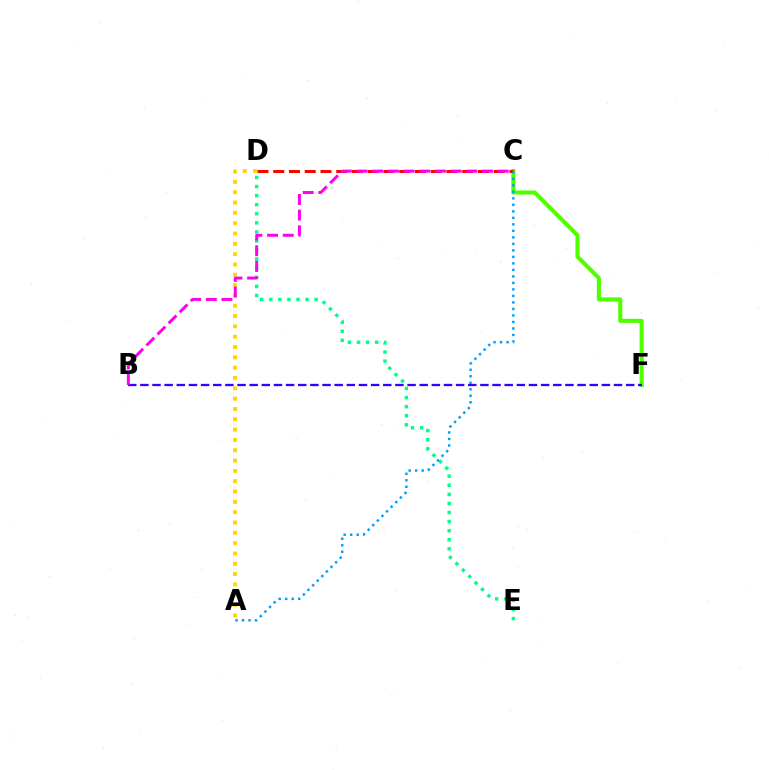{('D', 'E'): [{'color': '#00ff86', 'line_style': 'dotted', 'thickness': 2.47}], ('A', 'D'): [{'color': '#ffd500', 'line_style': 'dotted', 'thickness': 2.8}], ('C', 'F'): [{'color': '#4fff00', 'line_style': 'solid', 'thickness': 2.94}], ('C', 'D'): [{'color': '#ff0000', 'line_style': 'dashed', 'thickness': 2.14}], ('B', 'F'): [{'color': '#3700ff', 'line_style': 'dashed', 'thickness': 1.65}], ('A', 'C'): [{'color': '#009eff', 'line_style': 'dotted', 'thickness': 1.77}], ('B', 'C'): [{'color': '#ff00ed', 'line_style': 'dashed', 'thickness': 2.13}]}